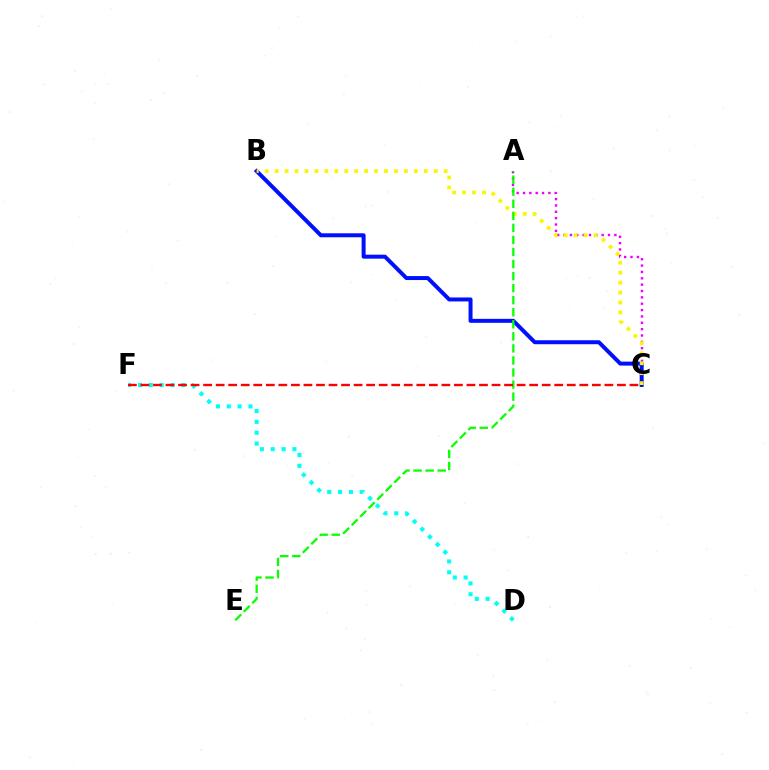{('A', 'C'): [{'color': '#ee00ff', 'line_style': 'dotted', 'thickness': 1.73}], ('B', 'C'): [{'color': '#0010ff', 'line_style': 'solid', 'thickness': 2.86}, {'color': '#fcf500', 'line_style': 'dotted', 'thickness': 2.7}], ('D', 'F'): [{'color': '#00fff6', 'line_style': 'dotted', 'thickness': 2.95}], ('A', 'E'): [{'color': '#08ff00', 'line_style': 'dashed', 'thickness': 1.64}], ('C', 'F'): [{'color': '#ff0000', 'line_style': 'dashed', 'thickness': 1.7}]}